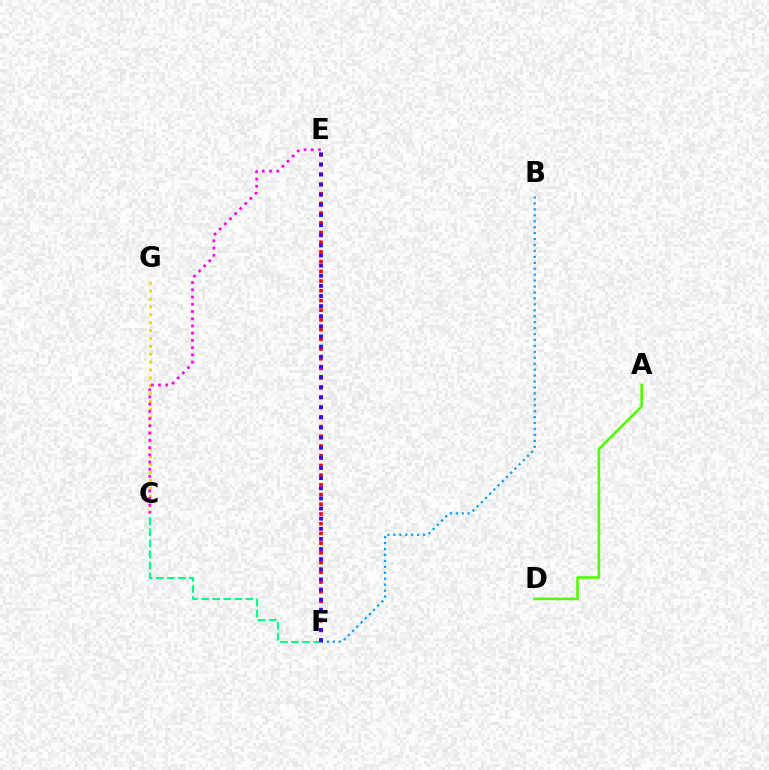{('C', 'G'): [{'color': '#ffd500', 'line_style': 'dotted', 'thickness': 2.14}], ('A', 'D'): [{'color': '#4fff00', 'line_style': 'solid', 'thickness': 1.9}], ('C', 'E'): [{'color': '#ff00ed', 'line_style': 'dotted', 'thickness': 1.96}], ('C', 'F'): [{'color': '#00ff86', 'line_style': 'dashed', 'thickness': 1.5}], ('E', 'F'): [{'color': '#ff0000', 'line_style': 'dotted', 'thickness': 2.64}, {'color': '#3700ff', 'line_style': 'dotted', 'thickness': 2.75}], ('B', 'F'): [{'color': '#009eff', 'line_style': 'dotted', 'thickness': 1.61}]}